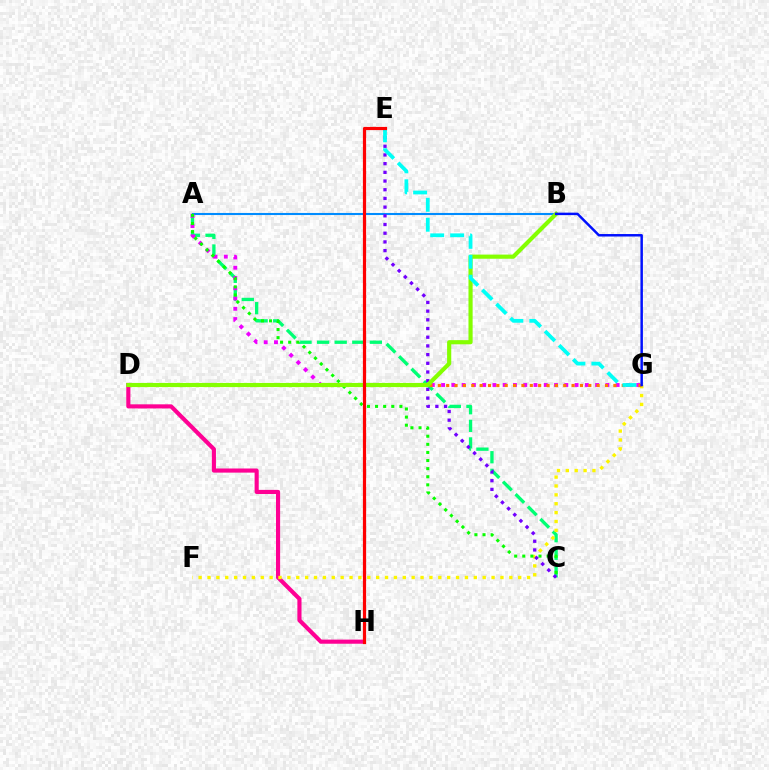{('A', 'B'): [{'color': '#008cff', 'line_style': 'solid', 'thickness': 1.5}], ('A', 'C'): [{'color': '#00ff74', 'line_style': 'dashed', 'thickness': 2.39}, {'color': '#08ff00', 'line_style': 'dotted', 'thickness': 2.2}], ('A', 'G'): [{'color': '#ee00ff', 'line_style': 'dotted', 'thickness': 2.79}], ('D', 'H'): [{'color': '#ff0094', 'line_style': 'solid', 'thickness': 2.97}], ('F', 'G'): [{'color': '#fcf500', 'line_style': 'dotted', 'thickness': 2.41}], ('C', 'E'): [{'color': '#7200ff', 'line_style': 'dotted', 'thickness': 2.36}], ('D', 'G'): [{'color': '#ff7c00', 'line_style': 'dotted', 'thickness': 2.27}], ('B', 'D'): [{'color': '#84ff00', 'line_style': 'solid', 'thickness': 2.99}], ('E', 'G'): [{'color': '#00fff6', 'line_style': 'dashed', 'thickness': 2.71}], ('E', 'H'): [{'color': '#ff0000', 'line_style': 'solid', 'thickness': 2.3}], ('B', 'G'): [{'color': '#0010ff', 'line_style': 'solid', 'thickness': 1.78}]}